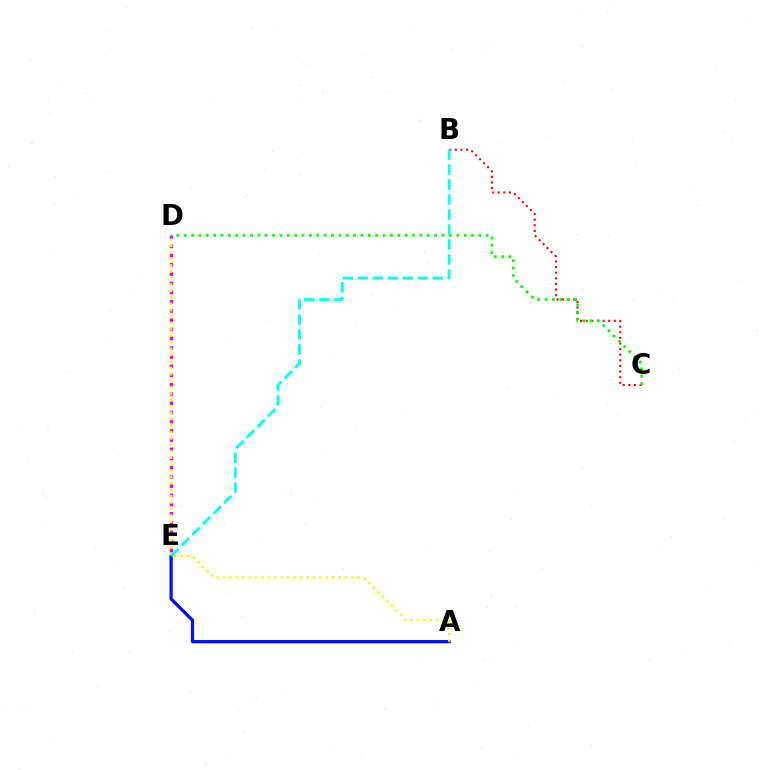{('A', 'E'): [{'color': '#0010ff', 'line_style': 'solid', 'thickness': 2.33}], ('D', 'E'): [{'color': '#ee00ff', 'line_style': 'dotted', 'thickness': 2.5}], ('B', 'C'): [{'color': '#ff0000', 'line_style': 'dotted', 'thickness': 1.53}], ('A', 'D'): [{'color': '#fcf500', 'line_style': 'dotted', 'thickness': 1.74}], ('C', 'D'): [{'color': '#08ff00', 'line_style': 'dotted', 'thickness': 2.0}], ('B', 'E'): [{'color': '#00fff6', 'line_style': 'dashed', 'thickness': 2.03}]}